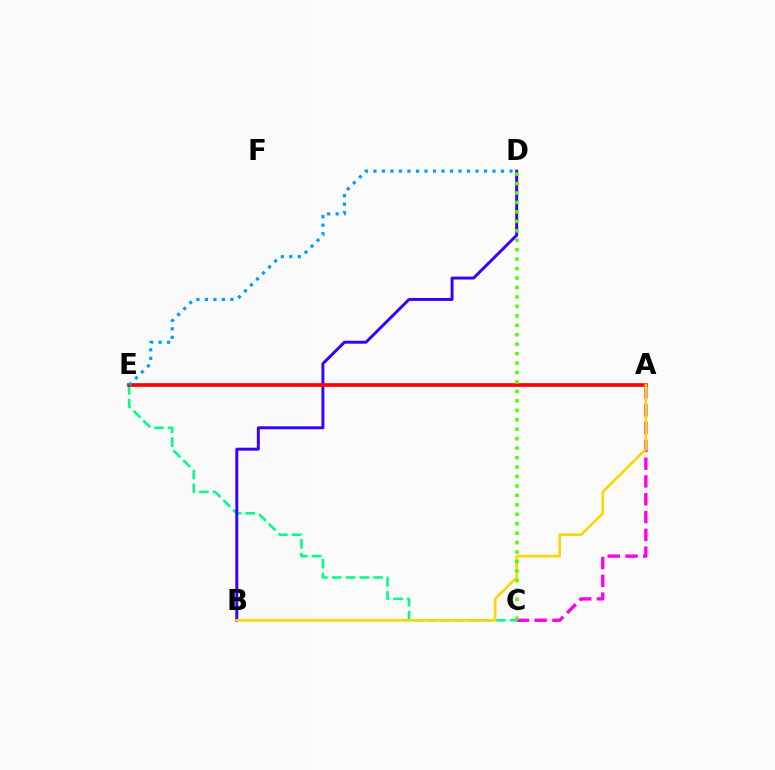{('A', 'C'): [{'color': '#ff00ed', 'line_style': 'dashed', 'thickness': 2.42}], ('C', 'E'): [{'color': '#00ff86', 'line_style': 'dashed', 'thickness': 1.87}], ('B', 'D'): [{'color': '#3700ff', 'line_style': 'solid', 'thickness': 2.12}], ('A', 'E'): [{'color': '#ff0000', 'line_style': 'solid', 'thickness': 2.65}], ('A', 'B'): [{'color': '#ffd500', 'line_style': 'solid', 'thickness': 1.89}], ('C', 'D'): [{'color': '#4fff00', 'line_style': 'dotted', 'thickness': 2.57}], ('D', 'E'): [{'color': '#009eff', 'line_style': 'dotted', 'thickness': 2.31}]}